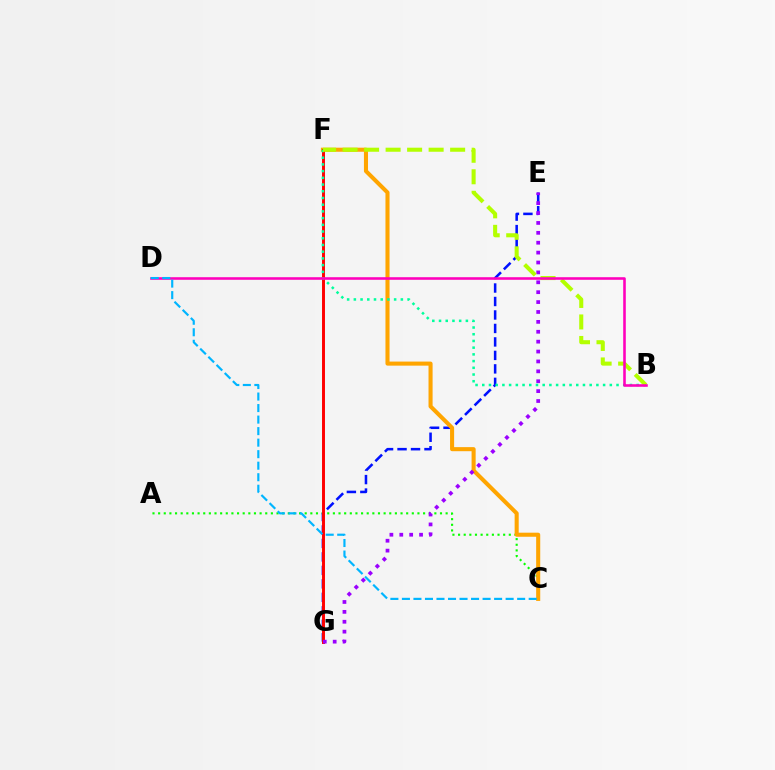{('A', 'C'): [{'color': '#08ff00', 'line_style': 'dotted', 'thickness': 1.53}], ('E', 'G'): [{'color': '#0010ff', 'line_style': 'dashed', 'thickness': 1.83}, {'color': '#9b00ff', 'line_style': 'dotted', 'thickness': 2.69}], ('C', 'F'): [{'color': '#ffa500', 'line_style': 'solid', 'thickness': 2.93}], ('F', 'G'): [{'color': '#ff0000', 'line_style': 'solid', 'thickness': 2.12}], ('B', 'F'): [{'color': '#00ff9d', 'line_style': 'dotted', 'thickness': 1.82}, {'color': '#b3ff00', 'line_style': 'dashed', 'thickness': 2.92}], ('B', 'D'): [{'color': '#ff00bd', 'line_style': 'solid', 'thickness': 1.85}], ('C', 'D'): [{'color': '#00b5ff', 'line_style': 'dashed', 'thickness': 1.57}]}